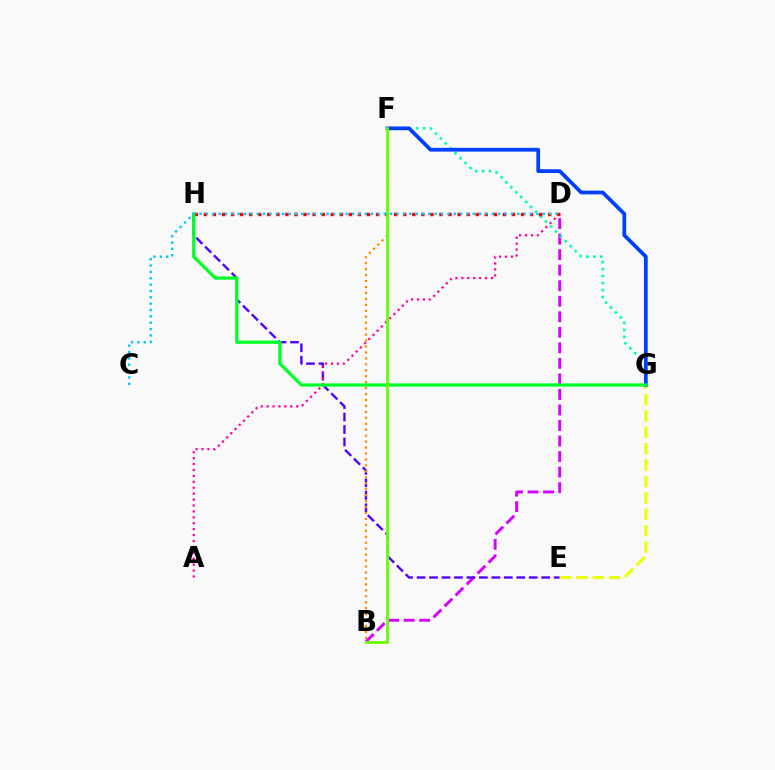{('B', 'D'): [{'color': '#d600ff', 'line_style': 'dashed', 'thickness': 2.11}], ('E', 'H'): [{'color': '#4f00ff', 'line_style': 'dashed', 'thickness': 1.69}], ('F', 'G'): [{'color': '#00ffaf', 'line_style': 'dotted', 'thickness': 1.89}, {'color': '#003fff', 'line_style': 'solid', 'thickness': 2.7}], ('E', 'G'): [{'color': '#eeff00', 'line_style': 'dashed', 'thickness': 2.23}], ('B', 'F'): [{'color': '#ff8800', 'line_style': 'dotted', 'thickness': 1.62}, {'color': '#66ff00', 'line_style': 'solid', 'thickness': 2.01}], ('A', 'D'): [{'color': '#ff00a0', 'line_style': 'dotted', 'thickness': 1.61}], ('D', 'H'): [{'color': '#ff0000', 'line_style': 'dotted', 'thickness': 2.46}], ('G', 'H'): [{'color': '#00ff27', 'line_style': 'solid', 'thickness': 2.34}], ('C', 'D'): [{'color': '#00c7ff', 'line_style': 'dotted', 'thickness': 1.73}]}